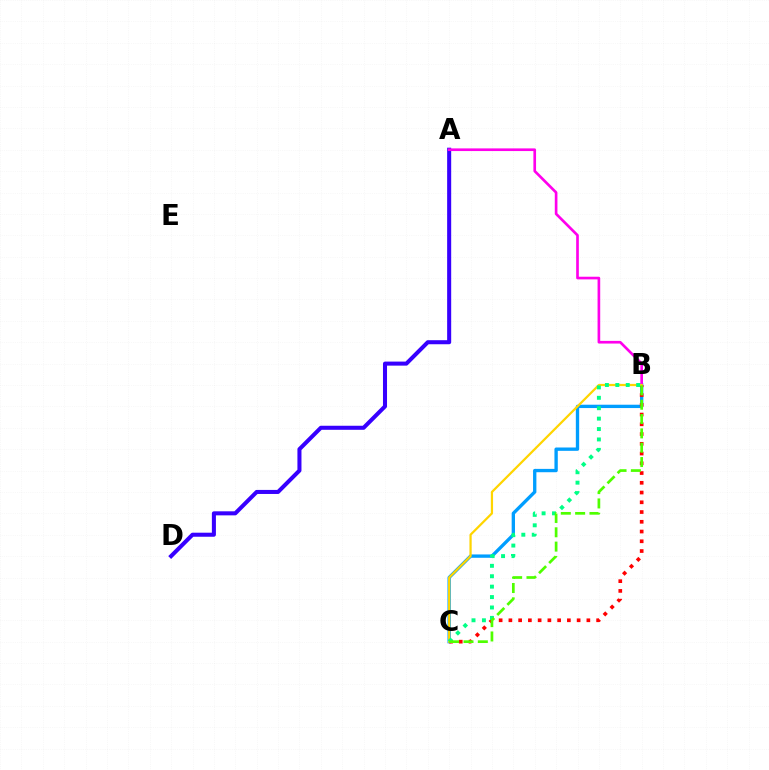{('B', 'C'): [{'color': '#009eff', 'line_style': 'solid', 'thickness': 2.4}, {'color': '#ff0000', 'line_style': 'dotted', 'thickness': 2.65}, {'color': '#ffd500', 'line_style': 'solid', 'thickness': 1.6}, {'color': '#00ff86', 'line_style': 'dotted', 'thickness': 2.83}, {'color': '#4fff00', 'line_style': 'dashed', 'thickness': 1.95}], ('A', 'D'): [{'color': '#3700ff', 'line_style': 'solid', 'thickness': 2.91}], ('A', 'B'): [{'color': '#ff00ed', 'line_style': 'solid', 'thickness': 1.92}]}